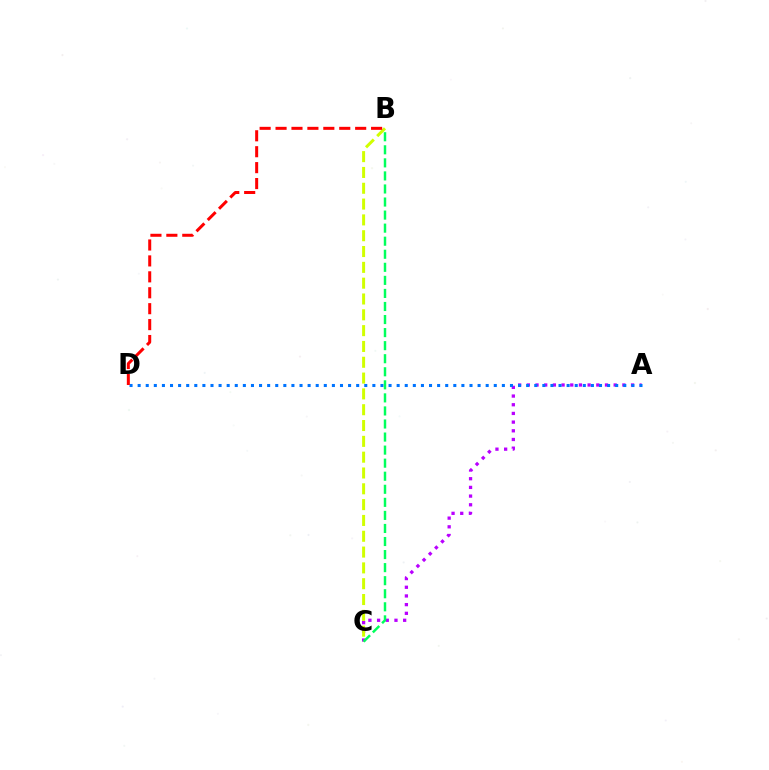{('A', 'C'): [{'color': '#b900ff', 'line_style': 'dotted', 'thickness': 2.36}], ('B', 'C'): [{'color': '#d1ff00', 'line_style': 'dashed', 'thickness': 2.15}, {'color': '#00ff5c', 'line_style': 'dashed', 'thickness': 1.77}], ('A', 'D'): [{'color': '#0074ff', 'line_style': 'dotted', 'thickness': 2.2}], ('B', 'D'): [{'color': '#ff0000', 'line_style': 'dashed', 'thickness': 2.16}]}